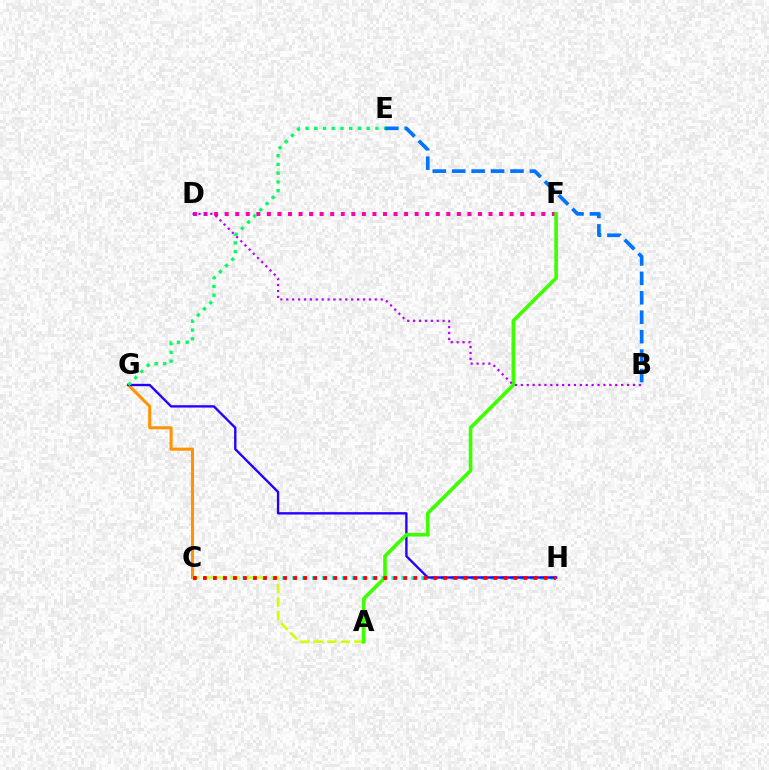{('C', 'H'): [{'color': '#00fff6', 'line_style': 'dotted', 'thickness': 2.69}, {'color': '#ff0000', 'line_style': 'dotted', 'thickness': 2.72}], ('C', 'G'): [{'color': '#ff9400', 'line_style': 'solid', 'thickness': 2.2}], ('A', 'C'): [{'color': '#d1ff00', 'line_style': 'dashed', 'thickness': 1.83}], ('G', 'H'): [{'color': '#2500ff', 'line_style': 'solid', 'thickness': 1.7}], ('D', 'F'): [{'color': '#ff00ac', 'line_style': 'dotted', 'thickness': 2.87}], ('B', 'E'): [{'color': '#0074ff', 'line_style': 'dashed', 'thickness': 2.64}], ('A', 'F'): [{'color': '#3dff00', 'line_style': 'solid', 'thickness': 2.62}], ('E', 'G'): [{'color': '#00ff5c', 'line_style': 'dotted', 'thickness': 2.38}], ('B', 'D'): [{'color': '#b900ff', 'line_style': 'dotted', 'thickness': 1.6}]}